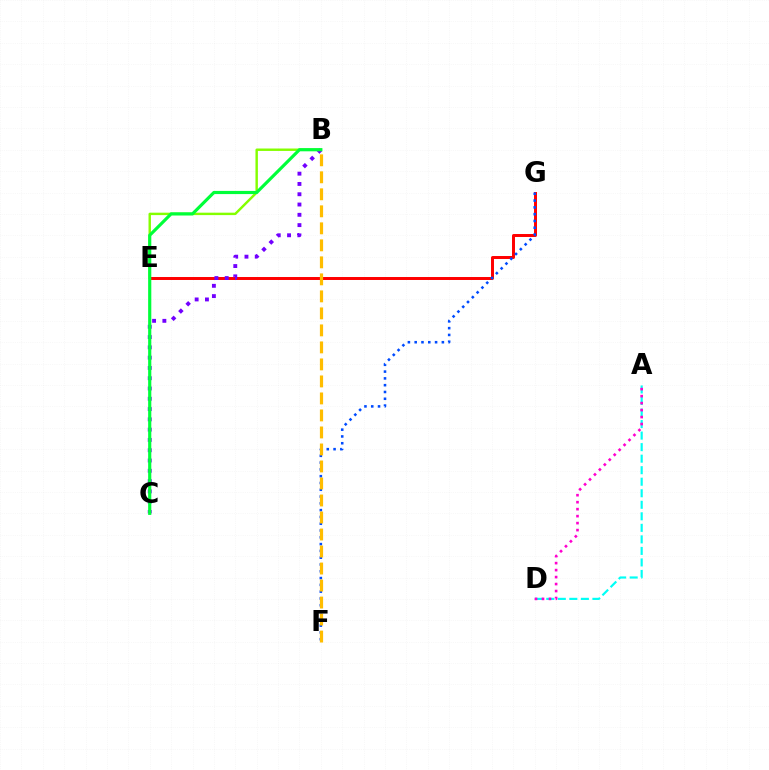{('B', 'E'): [{'color': '#84ff00', 'line_style': 'solid', 'thickness': 1.75}], ('E', 'G'): [{'color': '#ff0000', 'line_style': 'solid', 'thickness': 2.14}], ('F', 'G'): [{'color': '#004bff', 'line_style': 'dotted', 'thickness': 1.85}], ('A', 'D'): [{'color': '#00fff6', 'line_style': 'dashed', 'thickness': 1.57}, {'color': '#ff00cf', 'line_style': 'dotted', 'thickness': 1.9}], ('B', 'F'): [{'color': '#ffbd00', 'line_style': 'dashed', 'thickness': 2.31}], ('B', 'C'): [{'color': '#7200ff', 'line_style': 'dotted', 'thickness': 2.8}, {'color': '#00ff39', 'line_style': 'solid', 'thickness': 2.28}]}